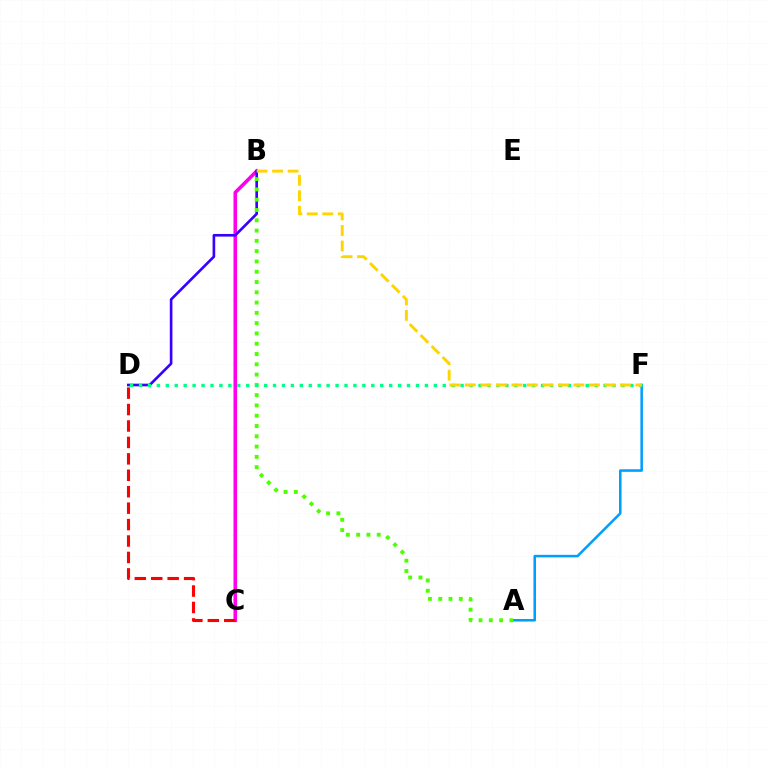{('B', 'C'): [{'color': '#ff00ed', 'line_style': 'solid', 'thickness': 2.59}], ('C', 'D'): [{'color': '#ff0000', 'line_style': 'dashed', 'thickness': 2.23}], ('B', 'D'): [{'color': '#3700ff', 'line_style': 'solid', 'thickness': 1.9}], ('A', 'F'): [{'color': '#009eff', 'line_style': 'solid', 'thickness': 1.83}], ('A', 'B'): [{'color': '#4fff00', 'line_style': 'dotted', 'thickness': 2.79}], ('D', 'F'): [{'color': '#00ff86', 'line_style': 'dotted', 'thickness': 2.43}], ('B', 'F'): [{'color': '#ffd500', 'line_style': 'dashed', 'thickness': 2.11}]}